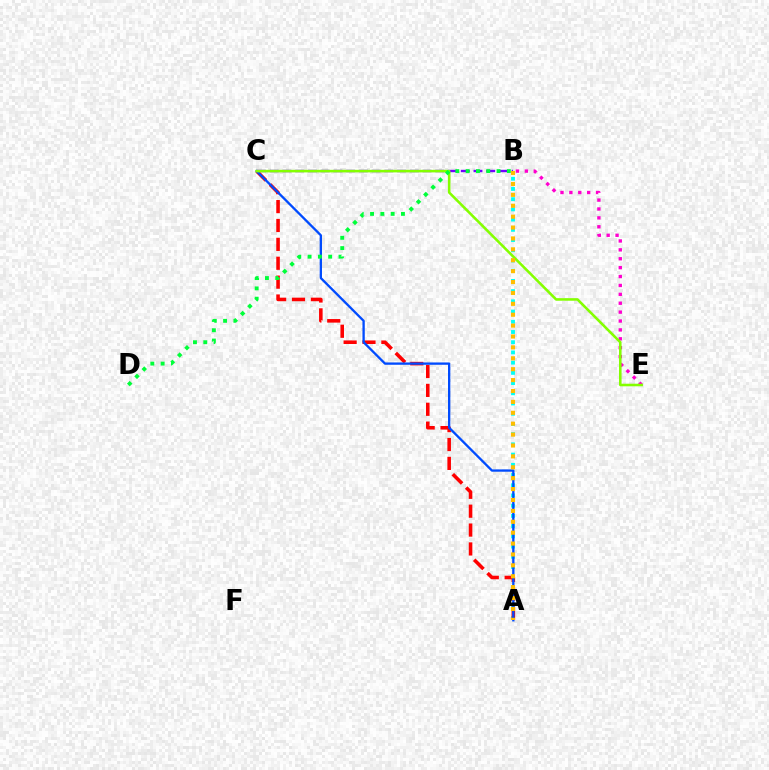{('A', 'B'): [{'color': '#00fff6', 'line_style': 'dotted', 'thickness': 2.78}, {'color': '#ffbd00', 'line_style': 'dotted', 'thickness': 2.96}], ('B', 'C'): [{'color': '#7200ff', 'line_style': 'dashed', 'thickness': 1.73}], ('A', 'C'): [{'color': '#ff0000', 'line_style': 'dashed', 'thickness': 2.56}, {'color': '#004bff', 'line_style': 'solid', 'thickness': 1.67}], ('B', 'E'): [{'color': '#ff00cf', 'line_style': 'dotted', 'thickness': 2.42}], ('C', 'E'): [{'color': '#84ff00', 'line_style': 'solid', 'thickness': 1.85}], ('B', 'D'): [{'color': '#00ff39', 'line_style': 'dotted', 'thickness': 2.8}]}